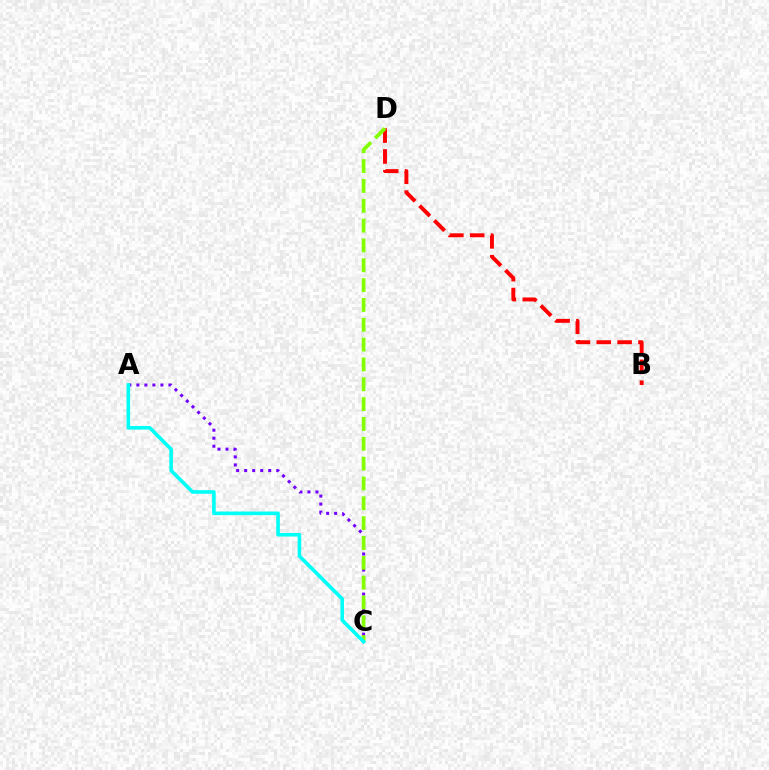{('B', 'D'): [{'color': '#ff0000', 'line_style': 'dashed', 'thickness': 2.83}], ('A', 'C'): [{'color': '#7200ff', 'line_style': 'dotted', 'thickness': 2.18}, {'color': '#00fff6', 'line_style': 'solid', 'thickness': 2.6}], ('C', 'D'): [{'color': '#84ff00', 'line_style': 'dashed', 'thickness': 2.69}]}